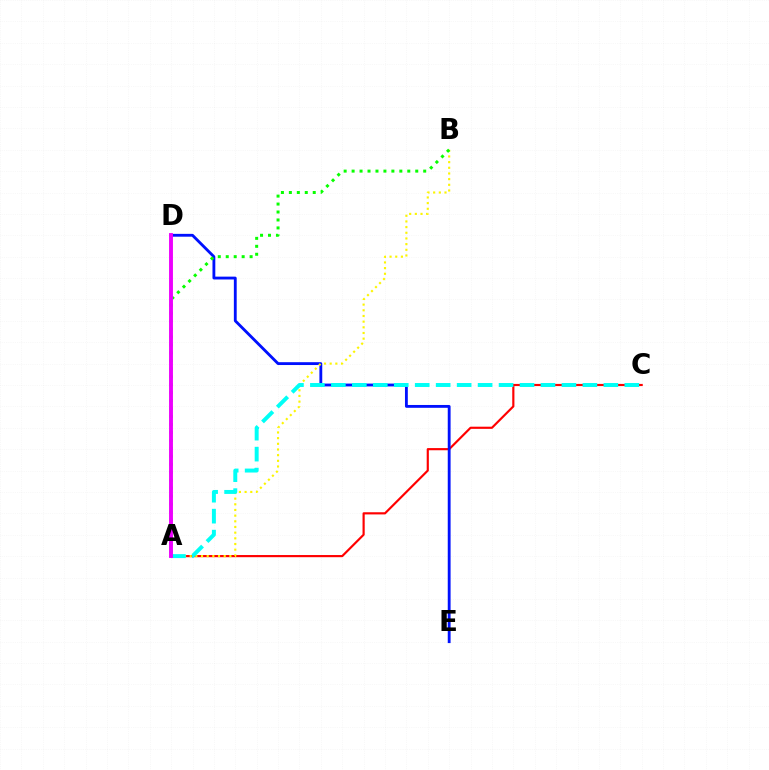{('A', 'C'): [{'color': '#ff0000', 'line_style': 'solid', 'thickness': 1.56}, {'color': '#00fff6', 'line_style': 'dashed', 'thickness': 2.85}], ('D', 'E'): [{'color': '#0010ff', 'line_style': 'solid', 'thickness': 2.04}], ('A', 'B'): [{'color': '#fcf500', 'line_style': 'dotted', 'thickness': 1.54}, {'color': '#08ff00', 'line_style': 'dotted', 'thickness': 2.16}], ('A', 'D'): [{'color': '#ee00ff', 'line_style': 'solid', 'thickness': 2.8}]}